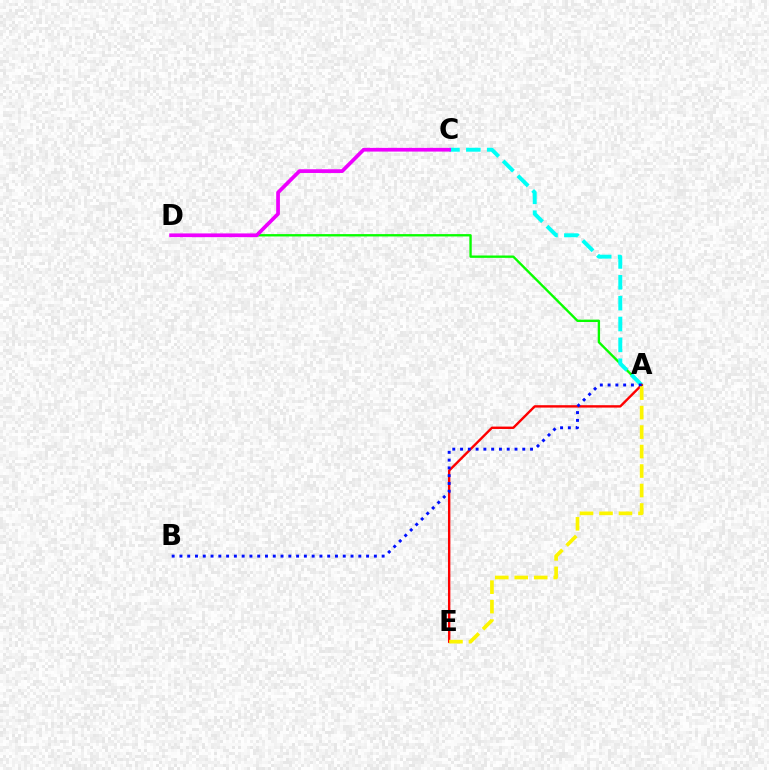{('A', 'D'): [{'color': '#08ff00', 'line_style': 'solid', 'thickness': 1.69}], ('A', 'C'): [{'color': '#00fff6', 'line_style': 'dashed', 'thickness': 2.83}], ('C', 'D'): [{'color': '#ee00ff', 'line_style': 'solid', 'thickness': 2.68}], ('A', 'E'): [{'color': '#ff0000', 'line_style': 'solid', 'thickness': 1.73}, {'color': '#fcf500', 'line_style': 'dashed', 'thickness': 2.65}], ('A', 'B'): [{'color': '#0010ff', 'line_style': 'dotted', 'thickness': 2.11}]}